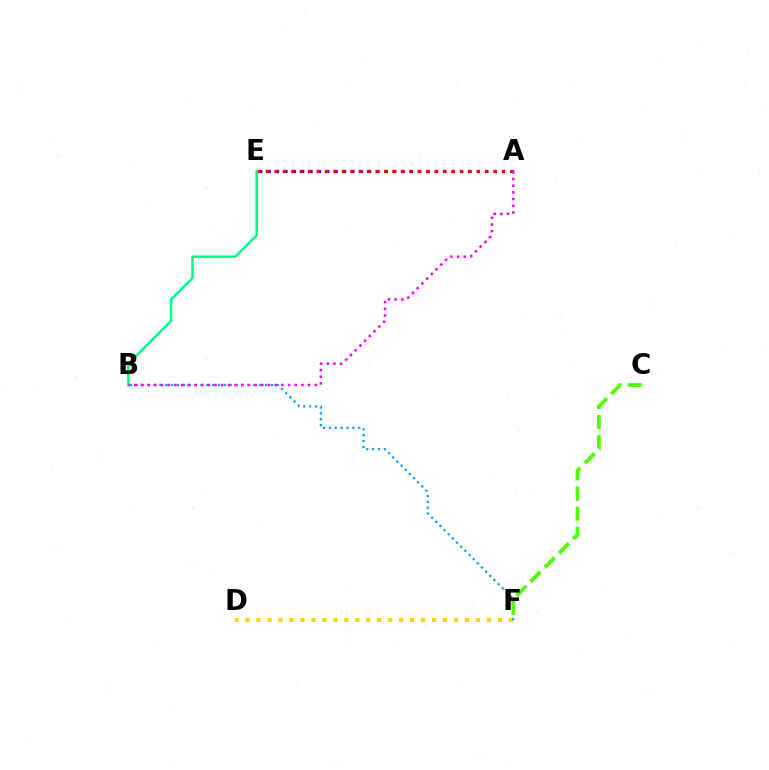{('D', 'F'): [{'color': '#ffd500', 'line_style': 'dotted', 'thickness': 2.98}], ('A', 'E'): [{'color': '#3700ff', 'line_style': 'dotted', 'thickness': 2.27}, {'color': '#ff0000', 'line_style': 'dotted', 'thickness': 2.29}], ('B', 'F'): [{'color': '#009eff', 'line_style': 'dotted', 'thickness': 1.6}], ('C', 'F'): [{'color': '#4fff00', 'line_style': 'dashed', 'thickness': 2.73}], ('B', 'E'): [{'color': '#00ff86', 'line_style': 'solid', 'thickness': 1.82}], ('A', 'B'): [{'color': '#ff00ed', 'line_style': 'dotted', 'thickness': 1.82}]}